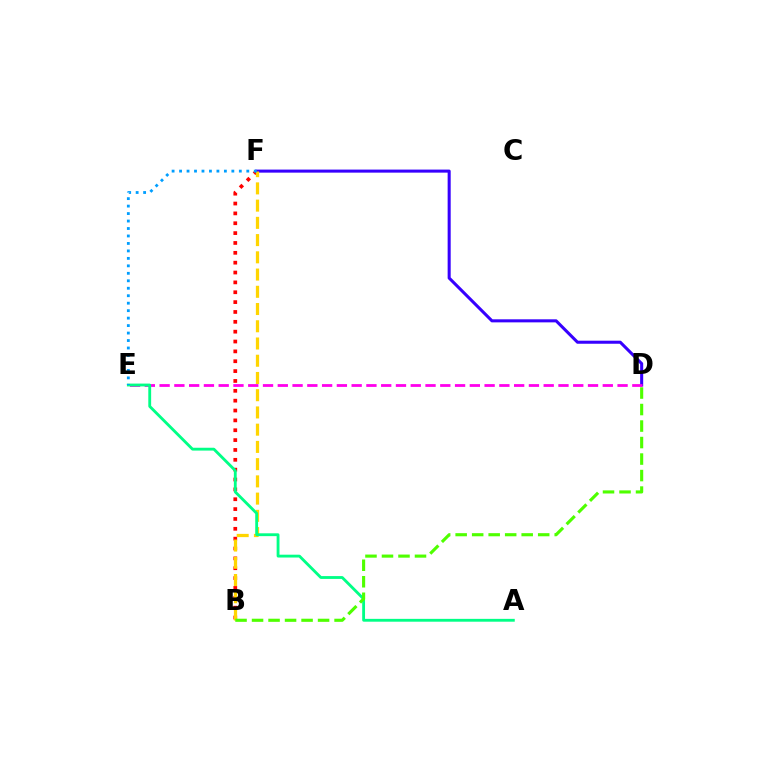{('B', 'F'): [{'color': '#ff0000', 'line_style': 'dotted', 'thickness': 2.68}, {'color': '#ffd500', 'line_style': 'dashed', 'thickness': 2.34}], ('D', 'F'): [{'color': '#3700ff', 'line_style': 'solid', 'thickness': 2.2}], ('D', 'E'): [{'color': '#ff00ed', 'line_style': 'dashed', 'thickness': 2.01}], ('A', 'E'): [{'color': '#00ff86', 'line_style': 'solid', 'thickness': 2.04}], ('B', 'D'): [{'color': '#4fff00', 'line_style': 'dashed', 'thickness': 2.24}], ('E', 'F'): [{'color': '#009eff', 'line_style': 'dotted', 'thickness': 2.03}]}